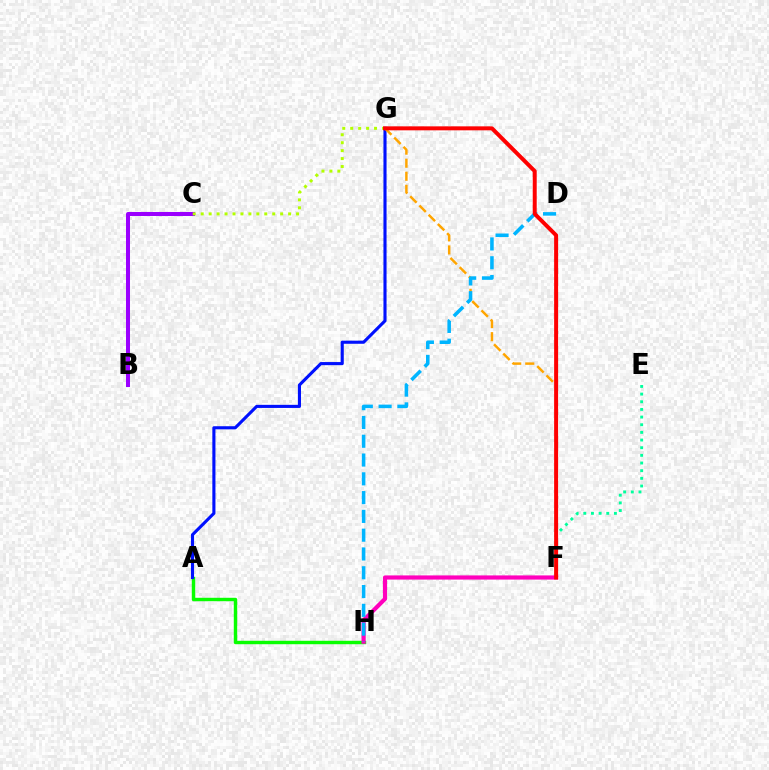{('A', 'H'): [{'color': '#08ff00', 'line_style': 'solid', 'thickness': 2.46}], ('A', 'G'): [{'color': '#0010ff', 'line_style': 'solid', 'thickness': 2.24}], ('F', 'H'): [{'color': '#ff00bd', 'line_style': 'solid', 'thickness': 3.0}], ('F', 'G'): [{'color': '#ffa500', 'line_style': 'dashed', 'thickness': 1.77}, {'color': '#ff0000', 'line_style': 'solid', 'thickness': 2.86}], ('D', 'H'): [{'color': '#00b5ff', 'line_style': 'dashed', 'thickness': 2.55}], ('B', 'C'): [{'color': '#9b00ff', 'line_style': 'solid', 'thickness': 2.88}], ('C', 'G'): [{'color': '#b3ff00', 'line_style': 'dotted', 'thickness': 2.16}], ('E', 'F'): [{'color': '#00ff9d', 'line_style': 'dotted', 'thickness': 2.08}]}